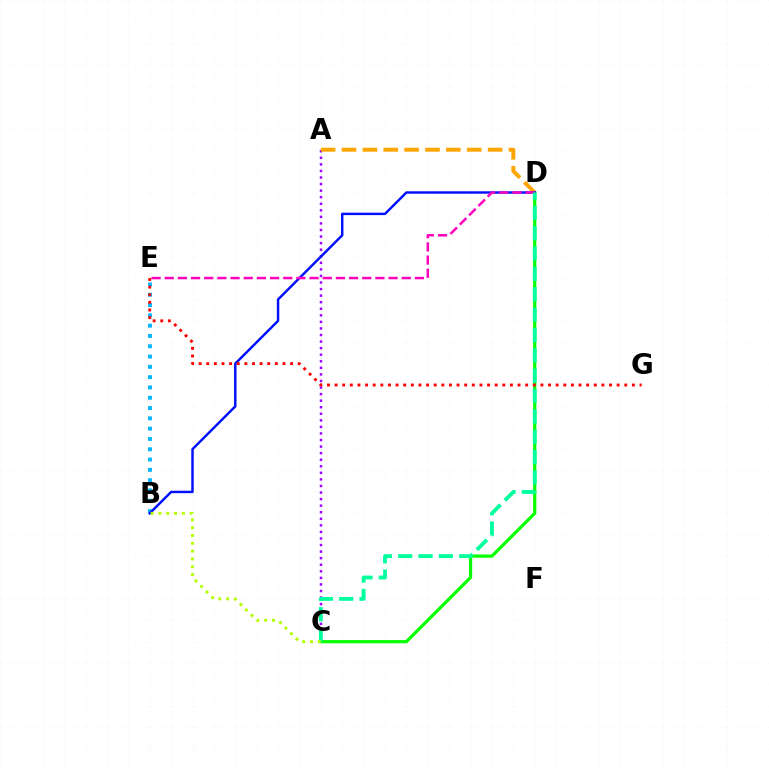{('A', 'C'): [{'color': '#9b00ff', 'line_style': 'dotted', 'thickness': 1.78}], ('A', 'D'): [{'color': '#ffa500', 'line_style': 'dashed', 'thickness': 2.83}], ('C', 'D'): [{'color': '#08ff00', 'line_style': 'solid', 'thickness': 2.31}, {'color': '#00ff9d', 'line_style': 'dashed', 'thickness': 2.76}], ('B', 'E'): [{'color': '#00b5ff', 'line_style': 'dotted', 'thickness': 2.8}], ('B', 'D'): [{'color': '#0010ff', 'line_style': 'solid', 'thickness': 1.76}], ('D', 'E'): [{'color': '#ff00bd', 'line_style': 'dashed', 'thickness': 1.79}], ('E', 'G'): [{'color': '#ff0000', 'line_style': 'dotted', 'thickness': 2.07}], ('B', 'C'): [{'color': '#b3ff00', 'line_style': 'dotted', 'thickness': 2.12}]}